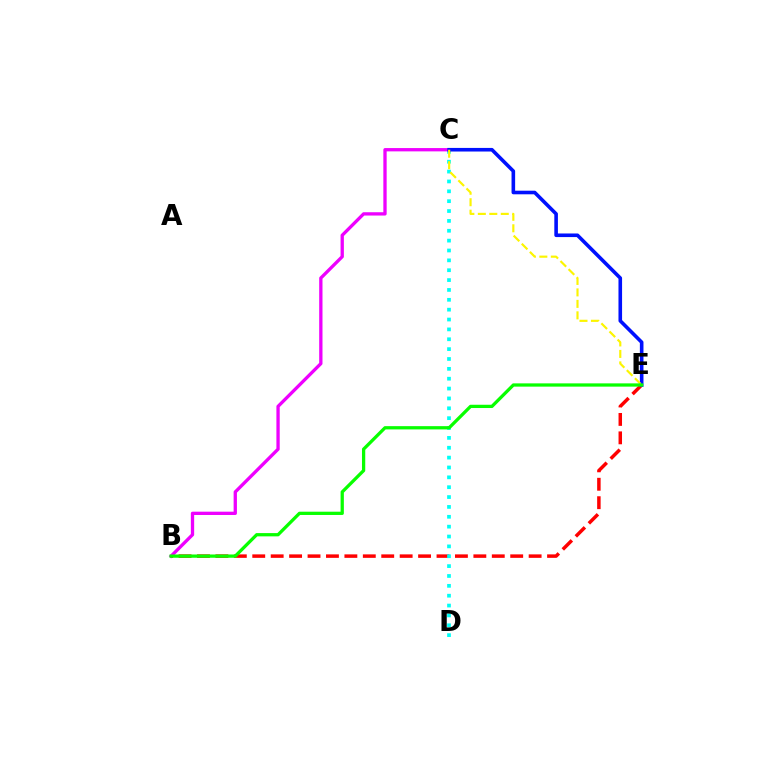{('B', 'E'): [{'color': '#ff0000', 'line_style': 'dashed', 'thickness': 2.5}, {'color': '#08ff00', 'line_style': 'solid', 'thickness': 2.35}], ('C', 'D'): [{'color': '#00fff6', 'line_style': 'dotted', 'thickness': 2.68}], ('B', 'C'): [{'color': '#ee00ff', 'line_style': 'solid', 'thickness': 2.38}], ('C', 'E'): [{'color': '#0010ff', 'line_style': 'solid', 'thickness': 2.59}, {'color': '#fcf500', 'line_style': 'dashed', 'thickness': 1.56}]}